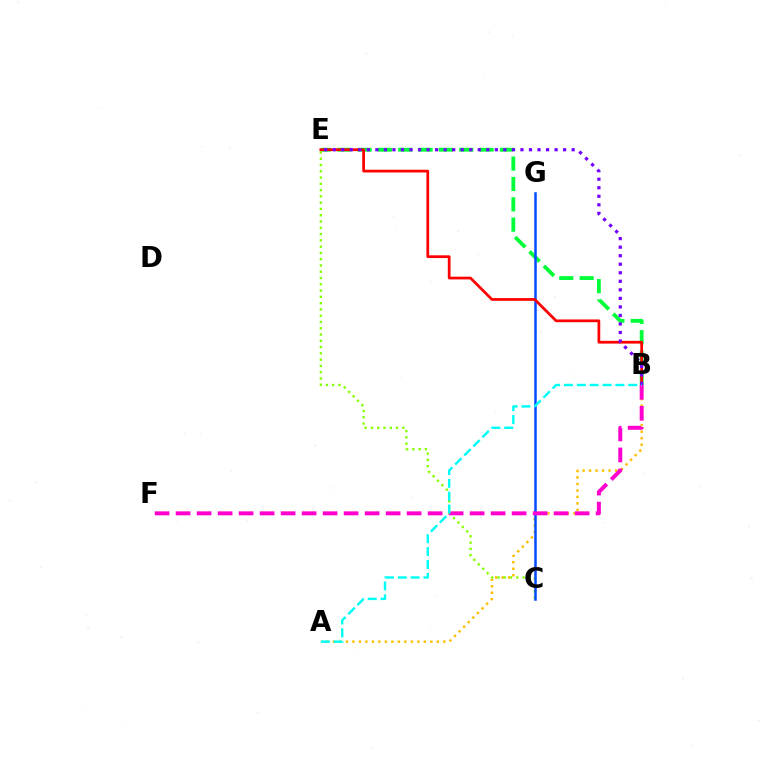{('A', 'B'): [{'color': '#ffbd00', 'line_style': 'dotted', 'thickness': 1.76}, {'color': '#00fff6', 'line_style': 'dashed', 'thickness': 1.75}], ('B', 'E'): [{'color': '#00ff39', 'line_style': 'dashed', 'thickness': 2.76}, {'color': '#ff0000', 'line_style': 'solid', 'thickness': 1.97}, {'color': '#7200ff', 'line_style': 'dotted', 'thickness': 2.32}], ('C', 'E'): [{'color': '#84ff00', 'line_style': 'dotted', 'thickness': 1.71}], ('C', 'G'): [{'color': '#004bff', 'line_style': 'solid', 'thickness': 1.81}], ('B', 'F'): [{'color': '#ff00cf', 'line_style': 'dashed', 'thickness': 2.85}]}